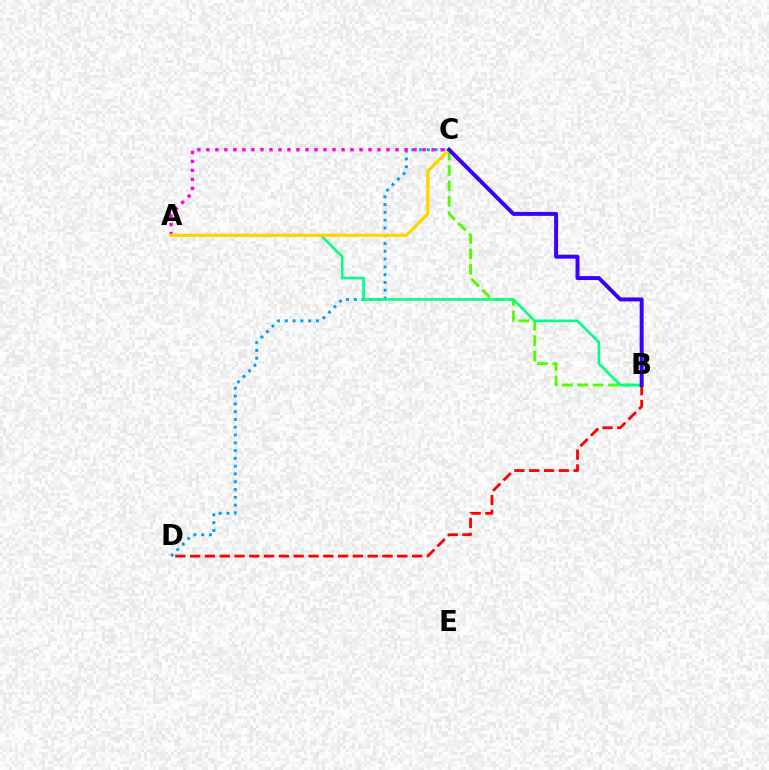{('C', 'D'): [{'color': '#009eff', 'line_style': 'dotted', 'thickness': 2.12}], ('B', 'C'): [{'color': '#4fff00', 'line_style': 'dashed', 'thickness': 2.09}, {'color': '#3700ff', 'line_style': 'solid', 'thickness': 2.85}], ('A', 'B'): [{'color': '#00ff86', 'line_style': 'solid', 'thickness': 1.87}], ('A', 'C'): [{'color': '#ff00ed', 'line_style': 'dotted', 'thickness': 2.45}, {'color': '#ffd500', 'line_style': 'solid', 'thickness': 2.34}], ('B', 'D'): [{'color': '#ff0000', 'line_style': 'dashed', 'thickness': 2.01}]}